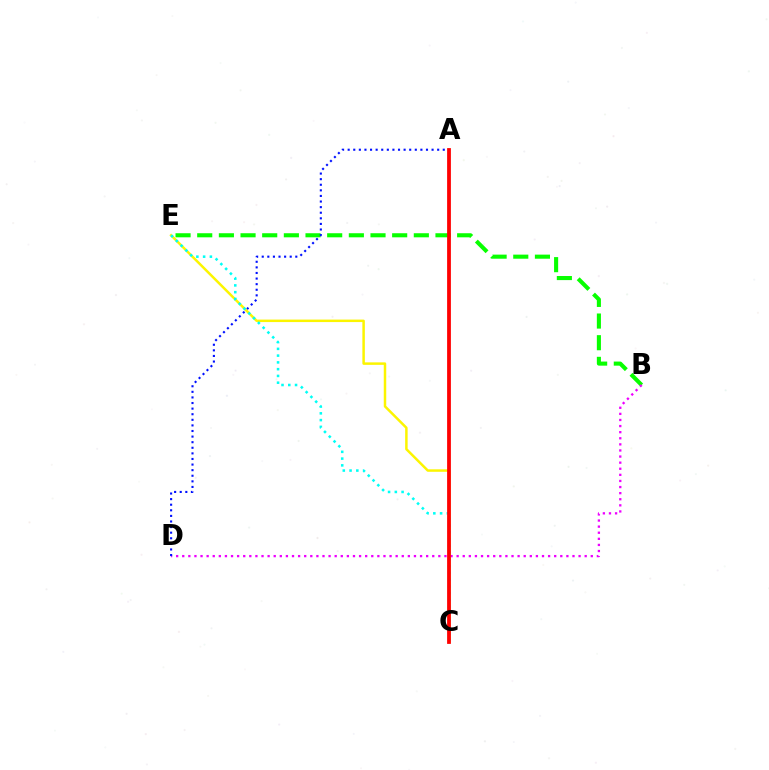{('B', 'E'): [{'color': '#08ff00', 'line_style': 'dashed', 'thickness': 2.94}], ('B', 'D'): [{'color': '#ee00ff', 'line_style': 'dotted', 'thickness': 1.66}], ('A', 'D'): [{'color': '#0010ff', 'line_style': 'dotted', 'thickness': 1.52}], ('C', 'E'): [{'color': '#fcf500', 'line_style': 'solid', 'thickness': 1.79}, {'color': '#00fff6', 'line_style': 'dotted', 'thickness': 1.84}], ('A', 'C'): [{'color': '#ff0000', 'line_style': 'solid', 'thickness': 2.71}]}